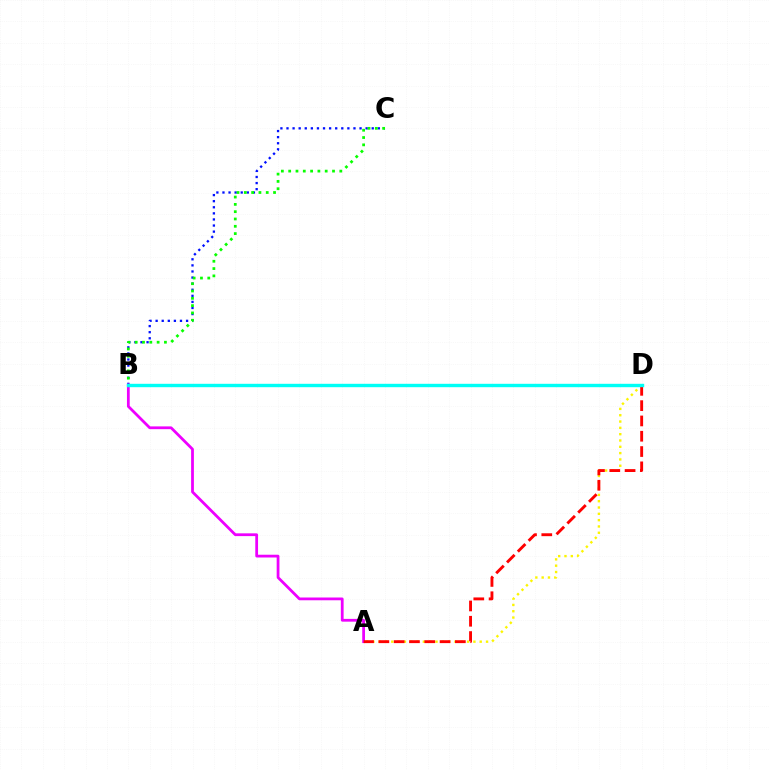{('B', 'C'): [{'color': '#0010ff', 'line_style': 'dotted', 'thickness': 1.65}, {'color': '#08ff00', 'line_style': 'dotted', 'thickness': 1.98}], ('A', 'B'): [{'color': '#ee00ff', 'line_style': 'solid', 'thickness': 2.0}], ('A', 'D'): [{'color': '#fcf500', 'line_style': 'dotted', 'thickness': 1.72}, {'color': '#ff0000', 'line_style': 'dashed', 'thickness': 2.08}], ('B', 'D'): [{'color': '#00fff6', 'line_style': 'solid', 'thickness': 2.45}]}